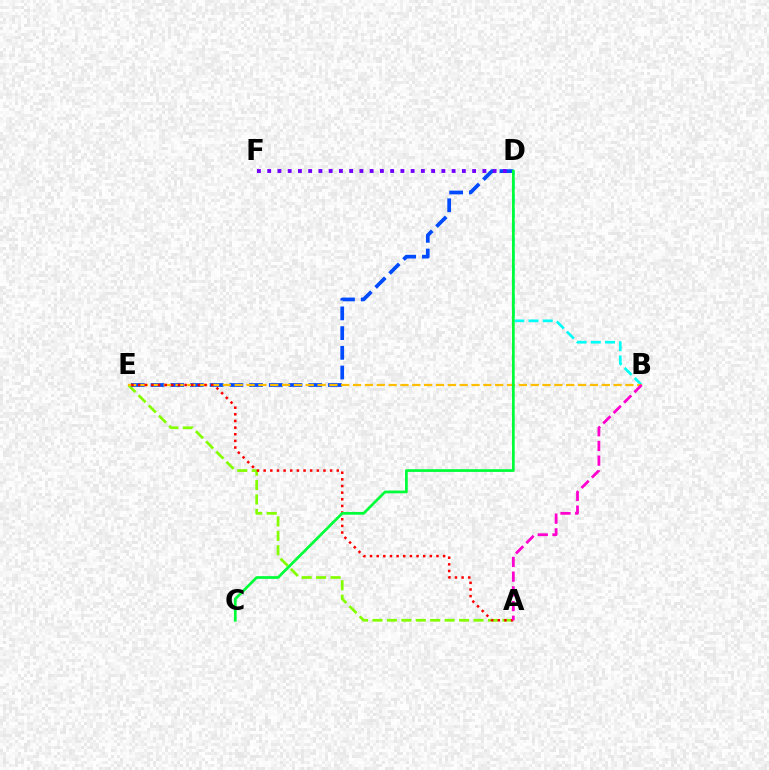{('B', 'D'): [{'color': '#00fff6', 'line_style': 'dashed', 'thickness': 1.93}], ('A', 'E'): [{'color': '#84ff00', 'line_style': 'dashed', 'thickness': 1.96}, {'color': '#ff0000', 'line_style': 'dotted', 'thickness': 1.81}], ('D', 'E'): [{'color': '#004bff', 'line_style': 'dashed', 'thickness': 2.68}], ('B', 'E'): [{'color': '#ffbd00', 'line_style': 'dashed', 'thickness': 1.61}], ('D', 'F'): [{'color': '#7200ff', 'line_style': 'dotted', 'thickness': 2.78}], ('A', 'B'): [{'color': '#ff00cf', 'line_style': 'dashed', 'thickness': 2.0}], ('C', 'D'): [{'color': '#00ff39', 'line_style': 'solid', 'thickness': 1.96}]}